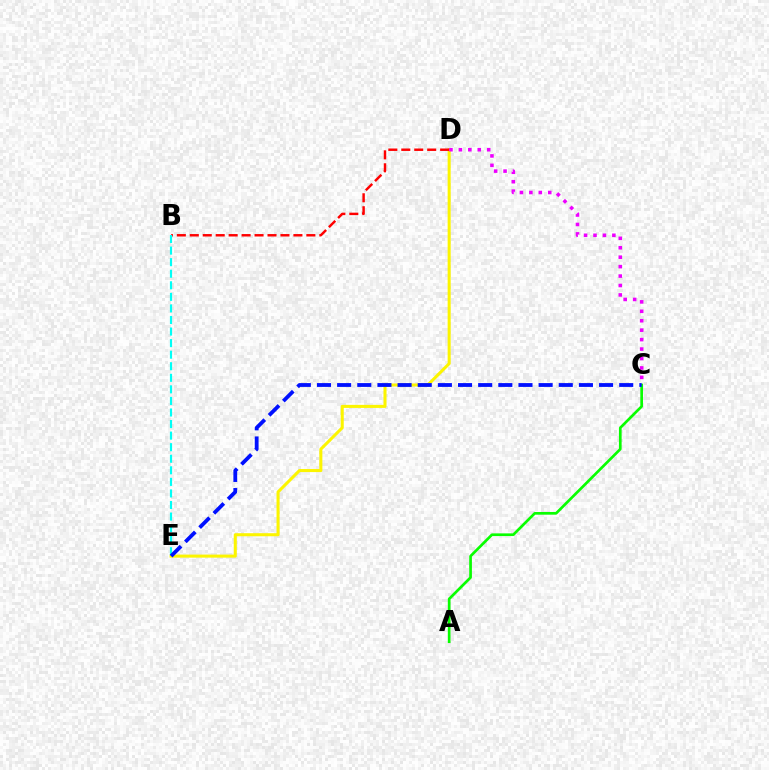{('D', 'E'): [{'color': '#fcf500', 'line_style': 'solid', 'thickness': 2.2}], ('A', 'C'): [{'color': '#08ff00', 'line_style': 'solid', 'thickness': 1.94}], ('B', 'D'): [{'color': '#ff0000', 'line_style': 'dashed', 'thickness': 1.76}], ('C', 'D'): [{'color': '#ee00ff', 'line_style': 'dotted', 'thickness': 2.56}], ('B', 'E'): [{'color': '#00fff6', 'line_style': 'dashed', 'thickness': 1.57}], ('C', 'E'): [{'color': '#0010ff', 'line_style': 'dashed', 'thickness': 2.74}]}